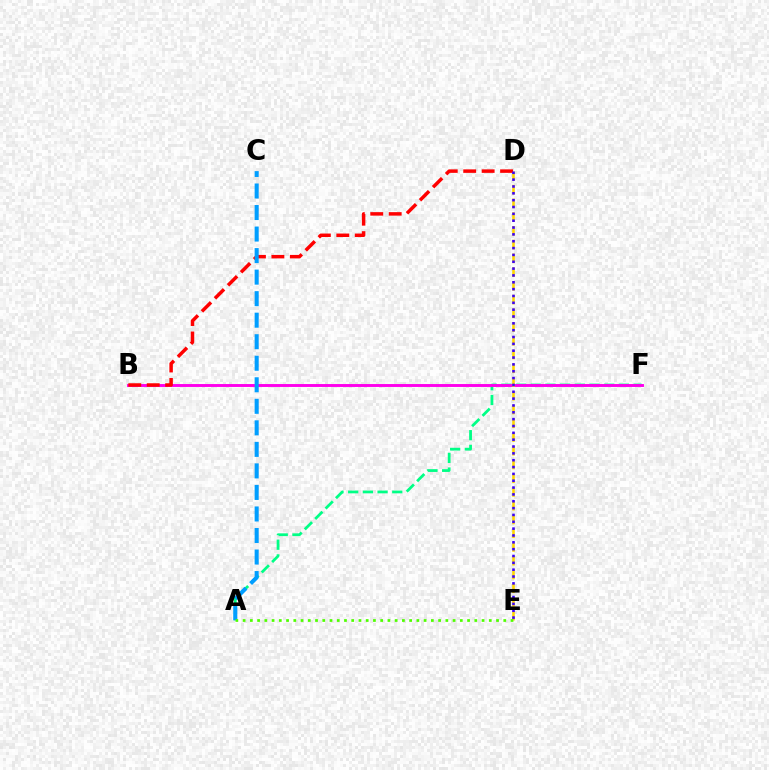{('A', 'F'): [{'color': '#00ff86', 'line_style': 'dashed', 'thickness': 2.0}], ('B', 'F'): [{'color': '#ff00ed', 'line_style': 'solid', 'thickness': 2.1}], ('D', 'E'): [{'color': '#ffd500', 'line_style': 'dashed', 'thickness': 1.87}, {'color': '#3700ff', 'line_style': 'dotted', 'thickness': 1.86}], ('B', 'D'): [{'color': '#ff0000', 'line_style': 'dashed', 'thickness': 2.51}], ('A', 'C'): [{'color': '#009eff', 'line_style': 'dashed', 'thickness': 2.93}], ('A', 'E'): [{'color': '#4fff00', 'line_style': 'dotted', 'thickness': 1.97}]}